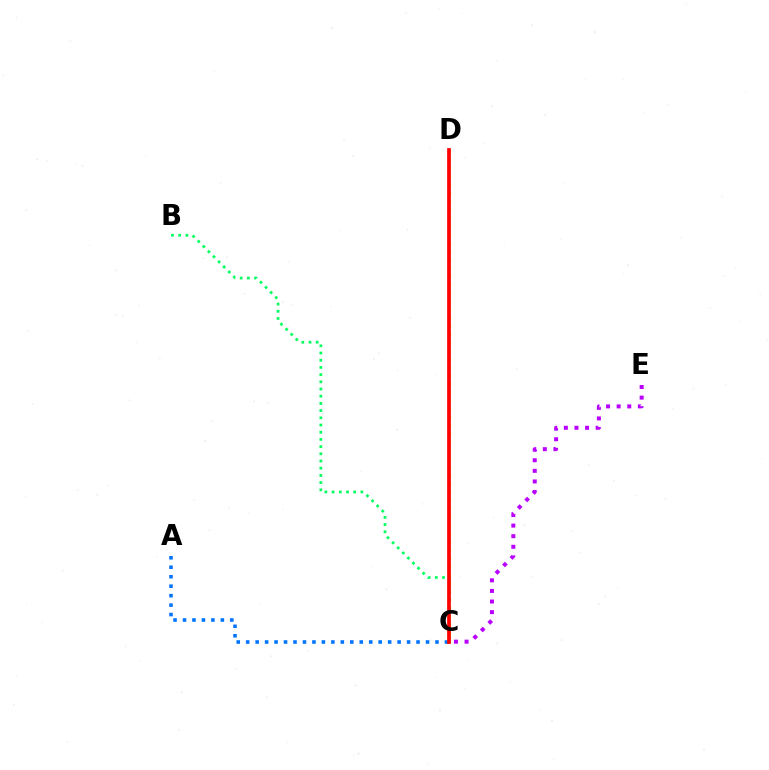{('C', 'D'): [{'color': '#d1ff00', 'line_style': 'dotted', 'thickness': 2.25}, {'color': '#ff0000', 'line_style': 'solid', 'thickness': 2.67}], ('C', 'E'): [{'color': '#b900ff', 'line_style': 'dotted', 'thickness': 2.88}], ('B', 'C'): [{'color': '#00ff5c', 'line_style': 'dotted', 'thickness': 1.96}], ('A', 'C'): [{'color': '#0074ff', 'line_style': 'dotted', 'thickness': 2.57}]}